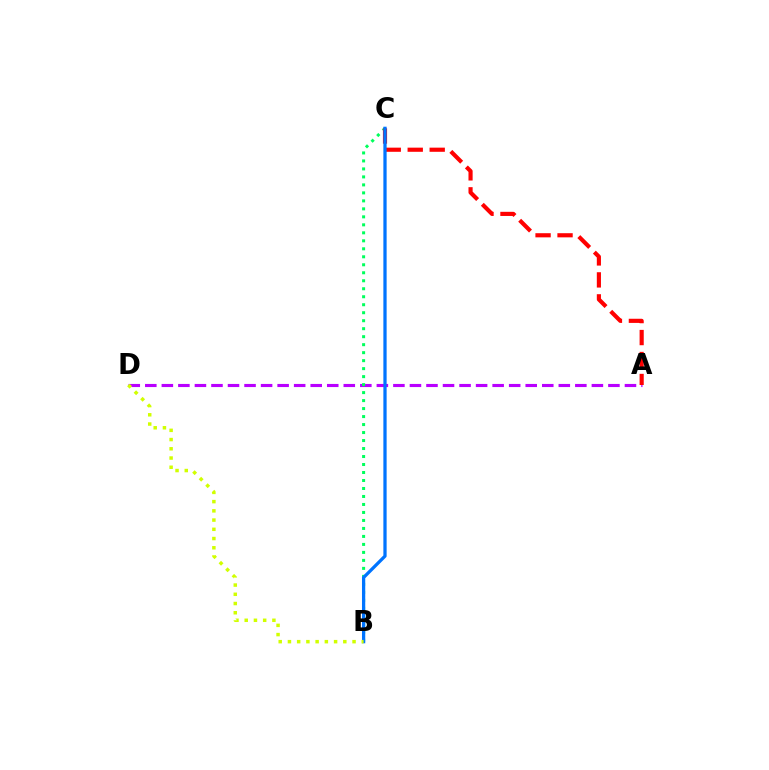{('A', 'D'): [{'color': '#b900ff', 'line_style': 'dashed', 'thickness': 2.25}], ('B', 'C'): [{'color': '#00ff5c', 'line_style': 'dotted', 'thickness': 2.17}, {'color': '#0074ff', 'line_style': 'solid', 'thickness': 2.35}], ('A', 'C'): [{'color': '#ff0000', 'line_style': 'dashed', 'thickness': 2.99}], ('B', 'D'): [{'color': '#d1ff00', 'line_style': 'dotted', 'thickness': 2.51}]}